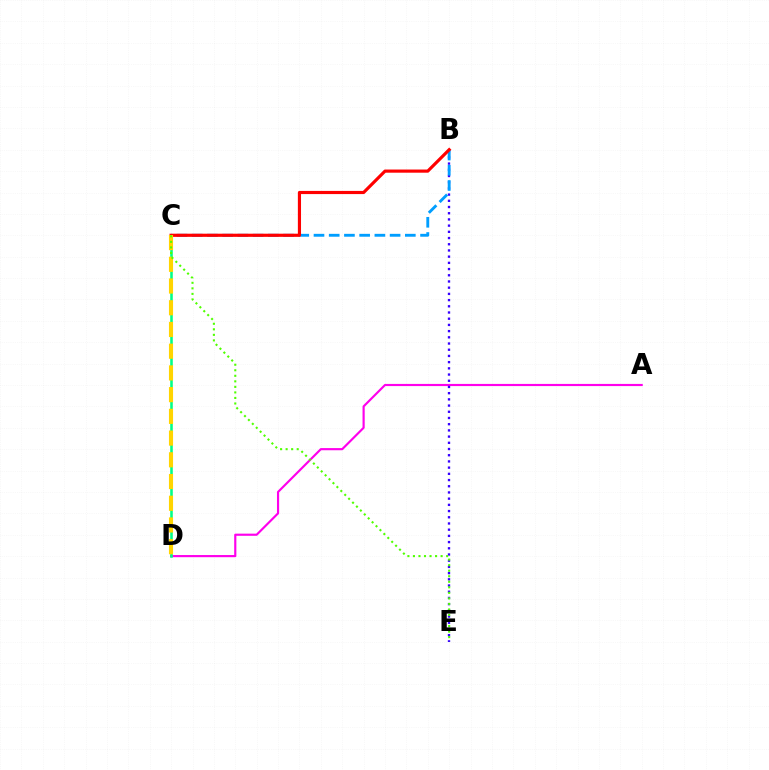{('A', 'D'): [{'color': '#ff00ed', 'line_style': 'solid', 'thickness': 1.56}], ('C', 'D'): [{'color': '#00ff86', 'line_style': 'solid', 'thickness': 1.84}, {'color': '#ffd500', 'line_style': 'dashed', 'thickness': 2.95}], ('B', 'E'): [{'color': '#3700ff', 'line_style': 'dotted', 'thickness': 1.69}], ('B', 'C'): [{'color': '#009eff', 'line_style': 'dashed', 'thickness': 2.07}, {'color': '#ff0000', 'line_style': 'solid', 'thickness': 2.28}], ('C', 'E'): [{'color': '#4fff00', 'line_style': 'dotted', 'thickness': 1.5}]}